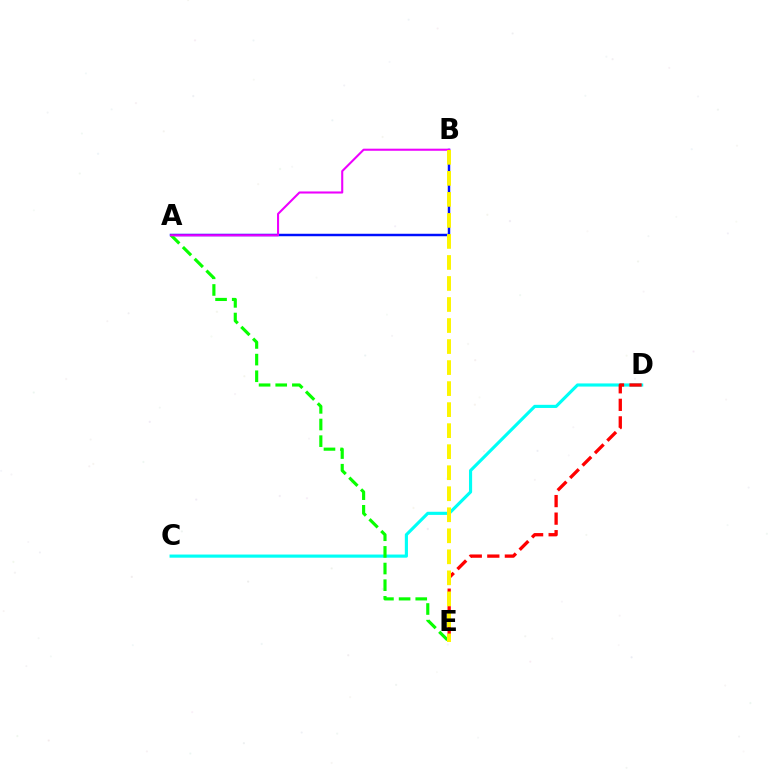{('C', 'D'): [{'color': '#00fff6', 'line_style': 'solid', 'thickness': 2.26}], ('A', 'B'): [{'color': '#0010ff', 'line_style': 'solid', 'thickness': 1.78}, {'color': '#ee00ff', 'line_style': 'solid', 'thickness': 1.5}], ('D', 'E'): [{'color': '#ff0000', 'line_style': 'dashed', 'thickness': 2.38}], ('A', 'E'): [{'color': '#08ff00', 'line_style': 'dashed', 'thickness': 2.26}], ('B', 'E'): [{'color': '#fcf500', 'line_style': 'dashed', 'thickness': 2.86}]}